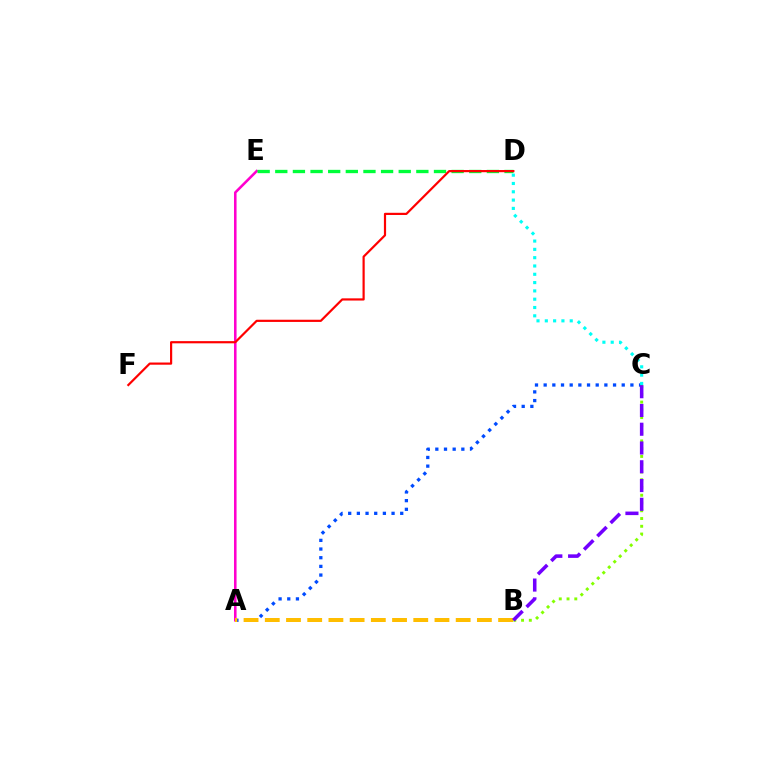{('A', 'E'): [{'color': '#ff00cf', 'line_style': 'solid', 'thickness': 1.84}], ('A', 'C'): [{'color': '#004bff', 'line_style': 'dotted', 'thickness': 2.36}], ('A', 'B'): [{'color': '#ffbd00', 'line_style': 'dashed', 'thickness': 2.88}], ('B', 'C'): [{'color': '#84ff00', 'line_style': 'dotted', 'thickness': 2.11}, {'color': '#7200ff', 'line_style': 'dashed', 'thickness': 2.55}], ('D', 'E'): [{'color': '#00ff39', 'line_style': 'dashed', 'thickness': 2.4}], ('D', 'F'): [{'color': '#ff0000', 'line_style': 'solid', 'thickness': 1.58}], ('C', 'D'): [{'color': '#00fff6', 'line_style': 'dotted', 'thickness': 2.26}]}